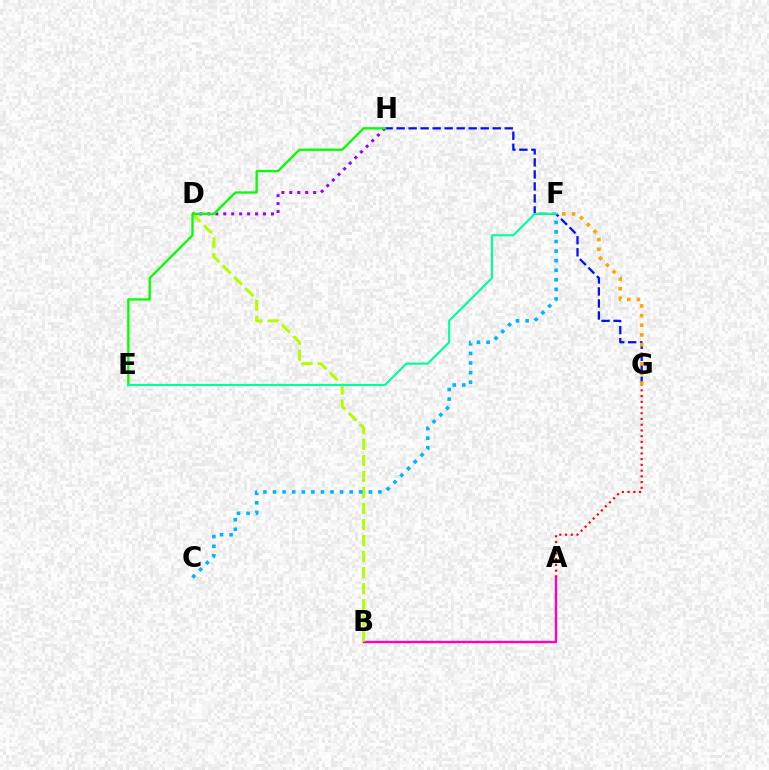{('A', 'G'): [{'color': '#ff0000', 'line_style': 'dotted', 'thickness': 1.56}], ('G', 'H'): [{'color': '#0010ff', 'line_style': 'dashed', 'thickness': 1.63}], ('F', 'G'): [{'color': '#ffa500', 'line_style': 'dotted', 'thickness': 2.62}], ('D', 'H'): [{'color': '#9b00ff', 'line_style': 'dotted', 'thickness': 2.16}], ('A', 'B'): [{'color': '#ff00bd', 'line_style': 'solid', 'thickness': 1.7}], ('B', 'D'): [{'color': '#b3ff00', 'line_style': 'dashed', 'thickness': 2.18}], ('E', 'H'): [{'color': '#08ff00', 'line_style': 'solid', 'thickness': 1.68}], ('E', 'F'): [{'color': '#00ff9d', 'line_style': 'solid', 'thickness': 1.54}], ('C', 'F'): [{'color': '#00b5ff', 'line_style': 'dotted', 'thickness': 2.6}]}